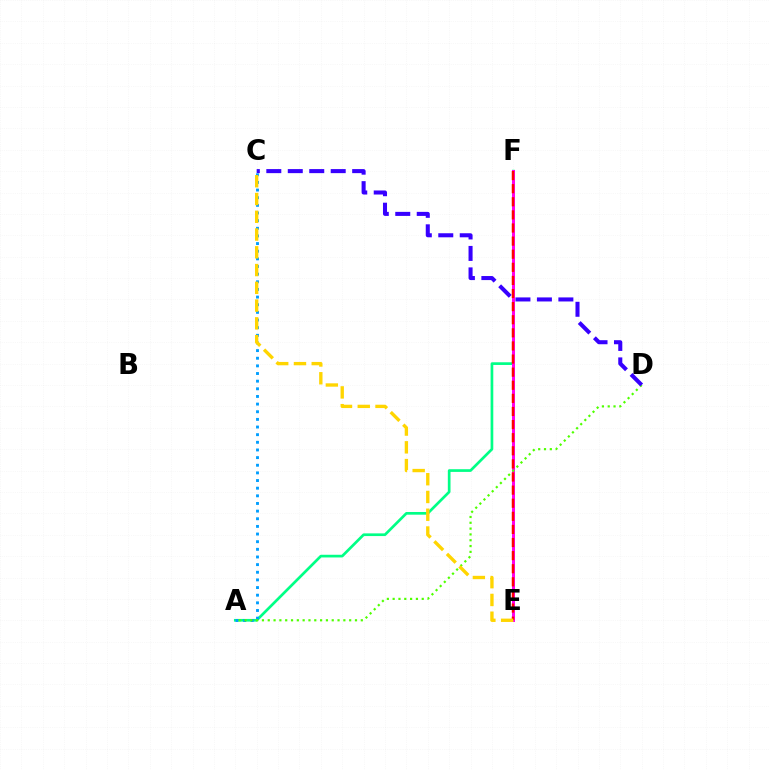{('A', 'F'): [{'color': '#00ff86', 'line_style': 'solid', 'thickness': 1.94}], ('E', 'F'): [{'color': '#ff00ed', 'line_style': 'solid', 'thickness': 2.16}, {'color': '#ff0000', 'line_style': 'dashed', 'thickness': 1.78}], ('A', 'C'): [{'color': '#009eff', 'line_style': 'dotted', 'thickness': 2.08}], ('A', 'D'): [{'color': '#4fff00', 'line_style': 'dotted', 'thickness': 1.58}], ('C', 'E'): [{'color': '#ffd500', 'line_style': 'dashed', 'thickness': 2.41}], ('C', 'D'): [{'color': '#3700ff', 'line_style': 'dashed', 'thickness': 2.92}]}